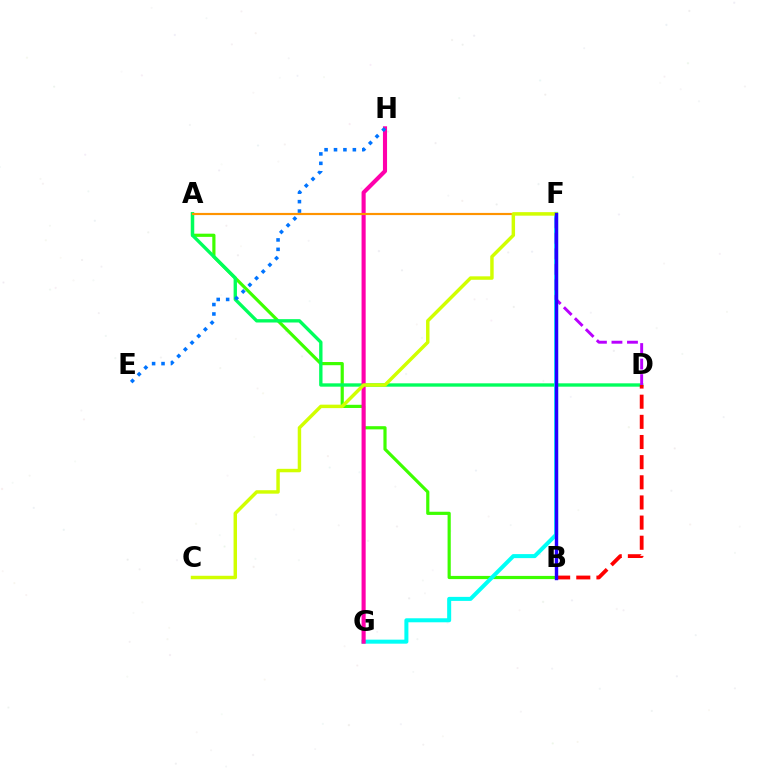{('A', 'B'): [{'color': '#3dff00', 'line_style': 'solid', 'thickness': 2.29}], ('A', 'D'): [{'color': '#00ff5c', 'line_style': 'solid', 'thickness': 2.41}], ('B', 'D'): [{'color': '#ff0000', 'line_style': 'dashed', 'thickness': 2.74}], ('F', 'G'): [{'color': '#00fff6', 'line_style': 'solid', 'thickness': 2.89}], ('G', 'H'): [{'color': '#ff00ac', 'line_style': 'solid', 'thickness': 2.96}], ('E', 'H'): [{'color': '#0074ff', 'line_style': 'dotted', 'thickness': 2.56}], ('A', 'F'): [{'color': '#ff9400', 'line_style': 'solid', 'thickness': 1.56}], ('C', 'F'): [{'color': '#d1ff00', 'line_style': 'solid', 'thickness': 2.49}], ('D', 'F'): [{'color': '#b900ff', 'line_style': 'dashed', 'thickness': 2.11}], ('B', 'F'): [{'color': '#2500ff', 'line_style': 'solid', 'thickness': 2.45}]}